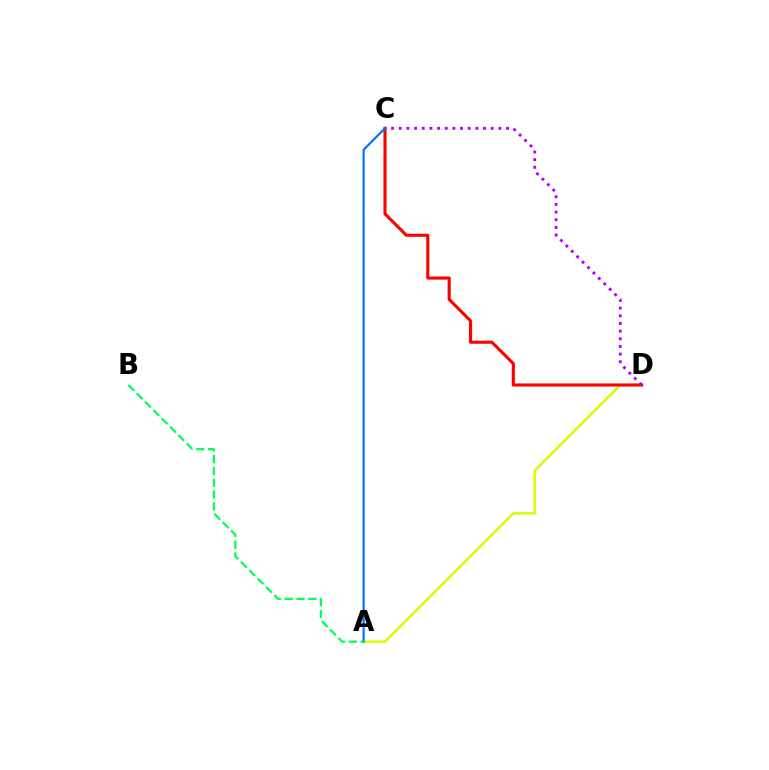{('A', 'D'): [{'color': '#d1ff00', 'line_style': 'solid', 'thickness': 1.78}], ('C', 'D'): [{'color': '#ff0000', 'line_style': 'solid', 'thickness': 2.23}, {'color': '#b900ff', 'line_style': 'dotted', 'thickness': 2.08}], ('A', 'C'): [{'color': '#0074ff', 'line_style': 'solid', 'thickness': 1.59}], ('A', 'B'): [{'color': '#00ff5c', 'line_style': 'dashed', 'thickness': 1.6}]}